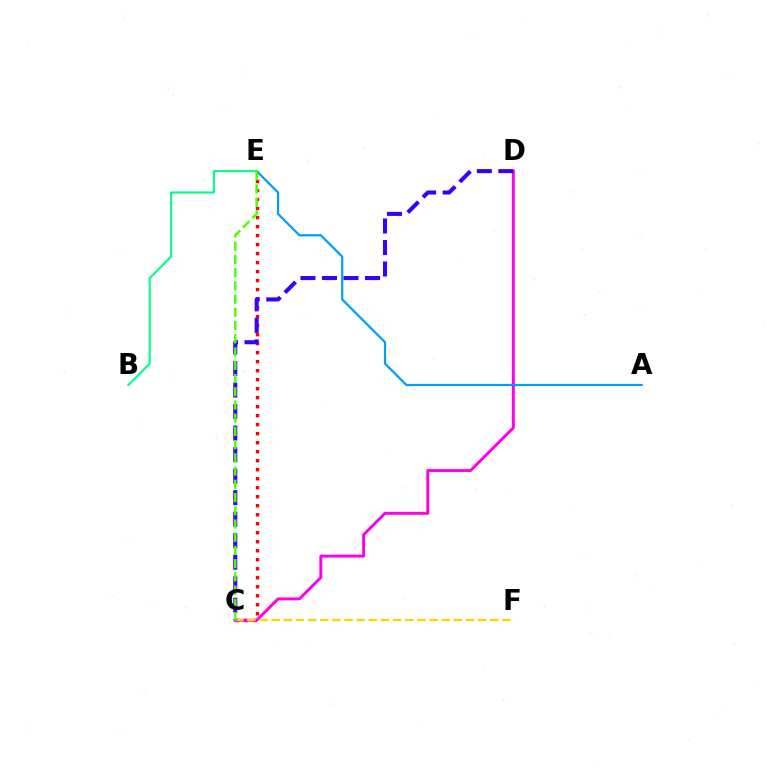{('C', 'E'): [{'color': '#ff0000', 'line_style': 'dotted', 'thickness': 2.45}, {'color': '#4fff00', 'line_style': 'dashed', 'thickness': 1.8}], ('C', 'D'): [{'color': '#ff00ed', 'line_style': 'solid', 'thickness': 2.12}, {'color': '#3700ff', 'line_style': 'dashed', 'thickness': 2.92}], ('C', 'F'): [{'color': '#ffd500', 'line_style': 'dashed', 'thickness': 1.65}], ('A', 'E'): [{'color': '#009eff', 'line_style': 'solid', 'thickness': 1.6}], ('B', 'E'): [{'color': '#00ff86', 'line_style': 'solid', 'thickness': 1.52}]}